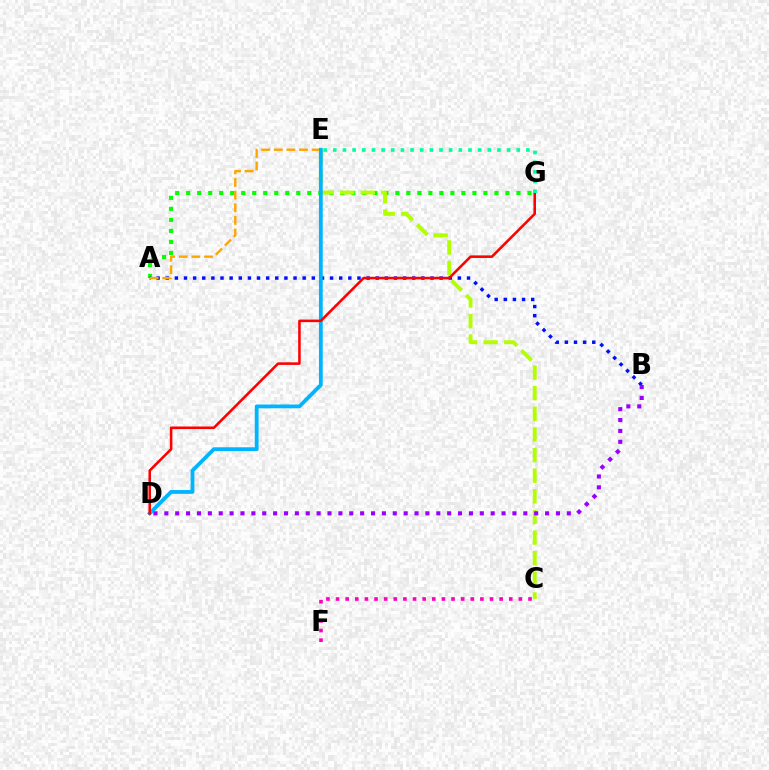{('A', 'G'): [{'color': '#08ff00', 'line_style': 'dotted', 'thickness': 2.99}], ('A', 'B'): [{'color': '#0010ff', 'line_style': 'dotted', 'thickness': 2.48}], ('C', 'E'): [{'color': '#b3ff00', 'line_style': 'dashed', 'thickness': 2.8}], ('A', 'E'): [{'color': '#ffa500', 'line_style': 'dashed', 'thickness': 1.72}], ('D', 'E'): [{'color': '#00b5ff', 'line_style': 'solid', 'thickness': 2.73}], ('D', 'G'): [{'color': '#ff0000', 'line_style': 'solid', 'thickness': 1.85}], ('E', 'G'): [{'color': '#00ff9d', 'line_style': 'dotted', 'thickness': 2.62}], ('B', 'D'): [{'color': '#9b00ff', 'line_style': 'dotted', 'thickness': 2.96}], ('C', 'F'): [{'color': '#ff00bd', 'line_style': 'dotted', 'thickness': 2.61}]}